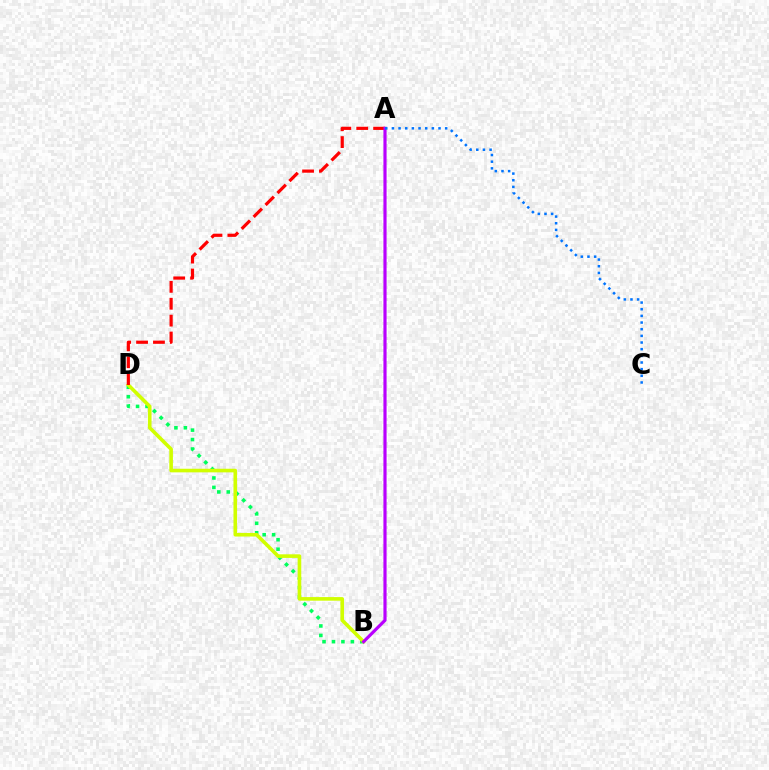{('B', 'D'): [{'color': '#00ff5c', 'line_style': 'dotted', 'thickness': 2.57}, {'color': '#d1ff00', 'line_style': 'solid', 'thickness': 2.6}], ('A', 'D'): [{'color': '#ff0000', 'line_style': 'dashed', 'thickness': 2.29}], ('A', 'B'): [{'color': '#b900ff', 'line_style': 'solid', 'thickness': 2.28}], ('A', 'C'): [{'color': '#0074ff', 'line_style': 'dotted', 'thickness': 1.81}]}